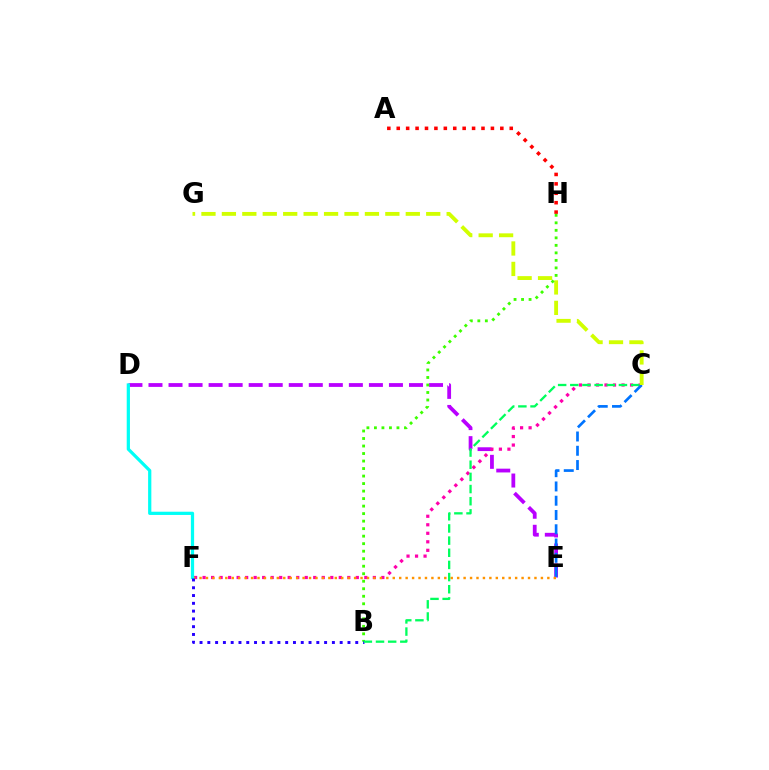{('D', 'E'): [{'color': '#b900ff', 'line_style': 'dashed', 'thickness': 2.72}], ('C', 'F'): [{'color': '#ff00ac', 'line_style': 'dotted', 'thickness': 2.31}], ('C', 'E'): [{'color': '#0074ff', 'line_style': 'dashed', 'thickness': 1.94}], ('C', 'G'): [{'color': '#d1ff00', 'line_style': 'dashed', 'thickness': 2.78}], ('A', 'H'): [{'color': '#ff0000', 'line_style': 'dotted', 'thickness': 2.56}], ('E', 'F'): [{'color': '#ff9400', 'line_style': 'dotted', 'thickness': 1.75}], ('B', 'H'): [{'color': '#3dff00', 'line_style': 'dotted', 'thickness': 2.04}], ('D', 'F'): [{'color': '#00fff6', 'line_style': 'solid', 'thickness': 2.33}], ('B', 'F'): [{'color': '#2500ff', 'line_style': 'dotted', 'thickness': 2.12}], ('B', 'C'): [{'color': '#00ff5c', 'line_style': 'dashed', 'thickness': 1.65}]}